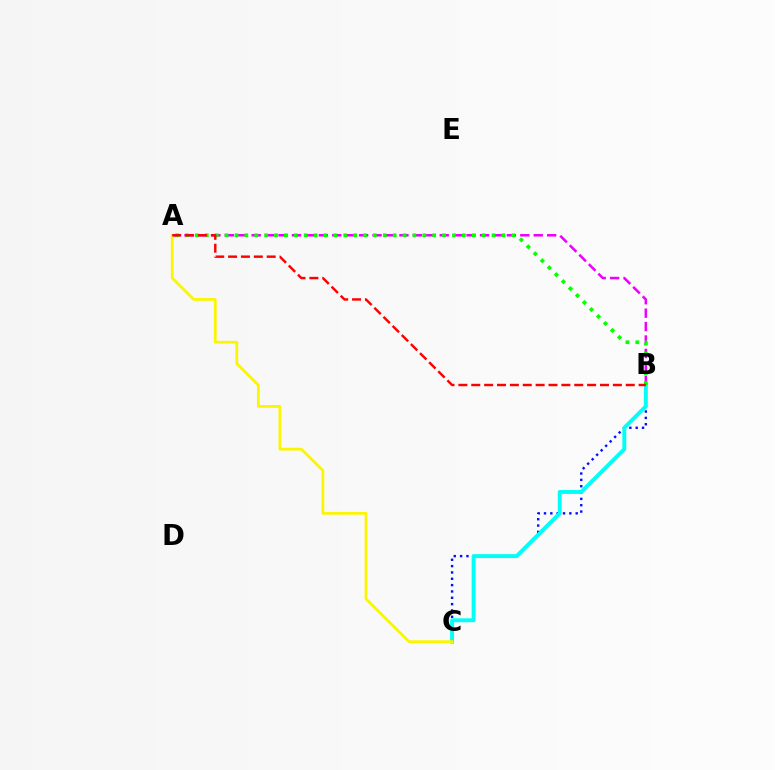{('B', 'C'): [{'color': '#0010ff', 'line_style': 'dotted', 'thickness': 1.72}, {'color': '#00fff6', 'line_style': 'solid', 'thickness': 2.82}], ('A', 'B'): [{'color': '#ee00ff', 'line_style': 'dashed', 'thickness': 1.82}, {'color': '#08ff00', 'line_style': 'dotted', 'thickness': 2.69}, {'color': '#ff0000', 'line_style': 'dashed', 'thickness': 1.75}], ('A', 'C'): [{'color': '#fcf500', 'line_style': 'solid', 'thickness': 1.98}]}